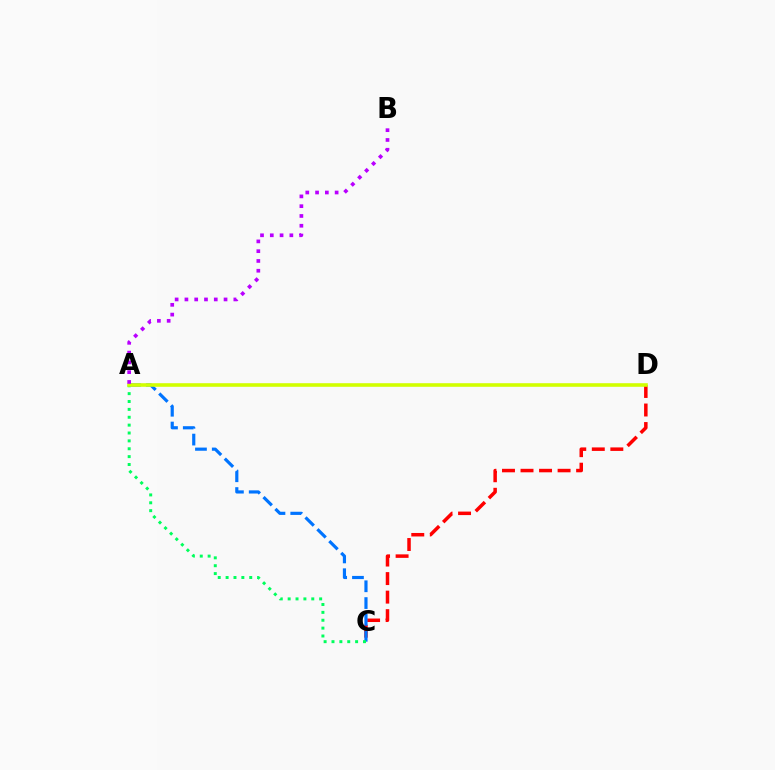{('C', 'D'): [{'color': '#ff0000', 'line_style': 'dashed', 'thickness': 2.52}], ('A', 'C'): [{'color': '#0074ff', 'line_style': 'dashed', 'thickness': 2.28}, {'color': '#00ff5c', 'line_style': 'dotted', 'thickness': 2.14}], ('A', 'D'): [{'color': '#d1ff00', 'line_style': 'solid', 'thickness': 2.59}], ('A', 'B'): [{'color': '#b900ff', 'line_style': 'dotted', 'thickness': 2.66}]}